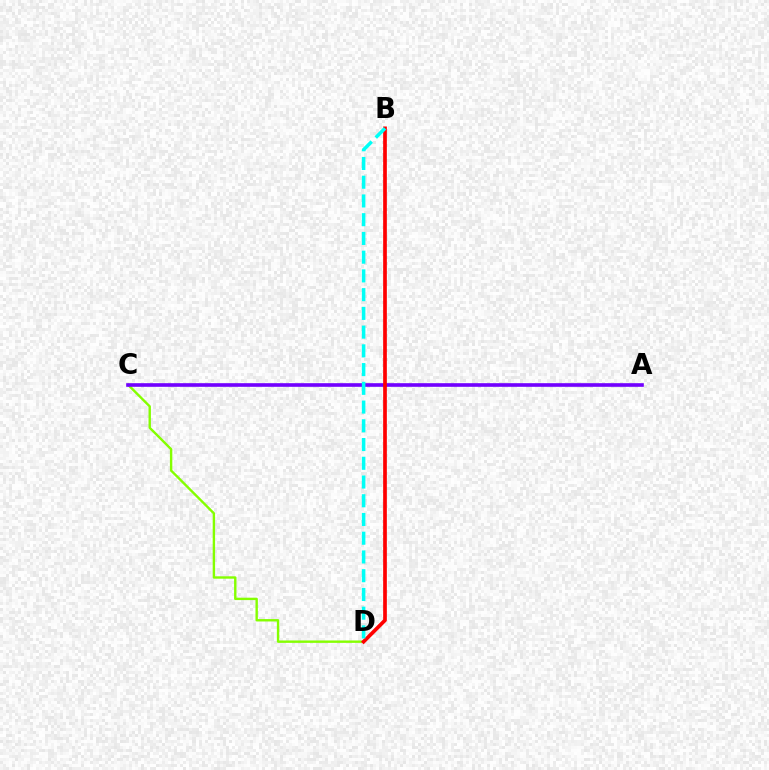{('C', 'D'): [{'color': '#84ff00', 'line_style': 'solid', 'thickness': 1.72}], ('A', 'C'): [{'color': '#7200ff', 'line_style': 'solid', 'thickness': 2.61}], ('B', 'D'): [{'color': '#ff0000', 'line_style': 'solid', 'thickness': 2.66}, {'color': '#00fff6', 'line_style': 'dashed', 'thickness': 2.55}]}